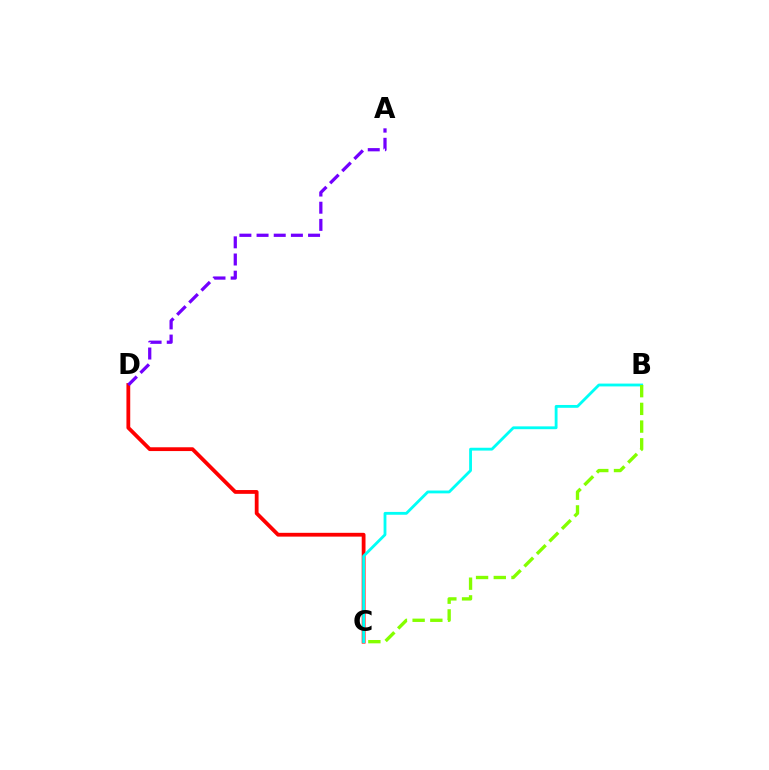{('C', 'D'): [{'color': '#ff0000', 'line_style': 'solid', 'thickness': 2.73}], ('B', 'C'): [{'color': '#00fff6', 'line_style': 'solid', 'thickness': 2.04}, {'color': '#84ff00', 'line_style': 'dashed', 'thickness': 2.41}], ('A', 'D'): [{'color': '#7200ff', 'line_style': 'dashed', 'thickness': 2.33}]}